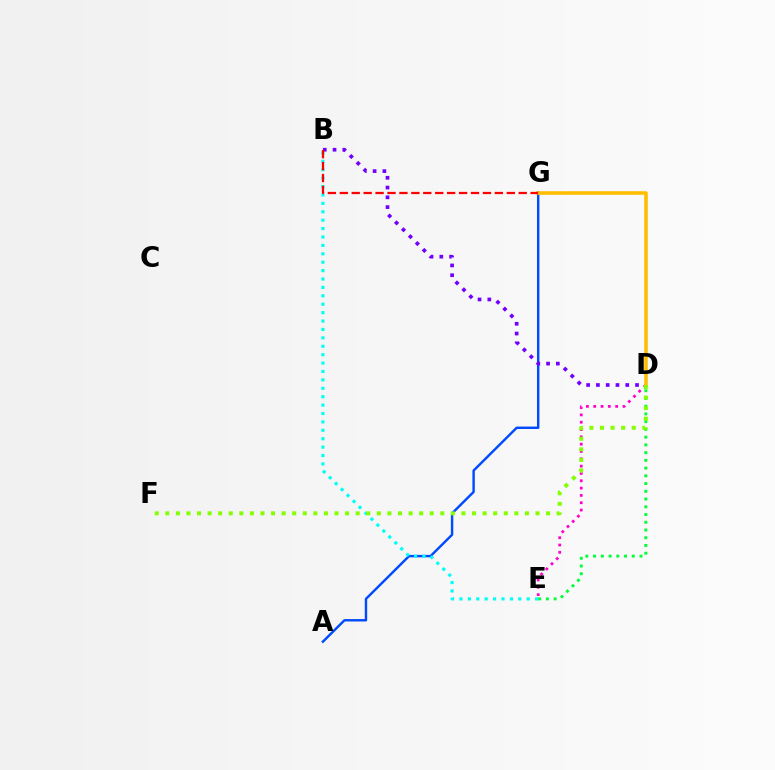{('D', 'E'): [{'color': '#00ff39', 'line_style': 'dotted', 'thickness': 2.1}, {'color': '#ff00cf', 'line_style': 'dotted', 'thickness': 1.99}], ('A', 'G'): [{'color': '#004bff', 'line_style': 'solid', 'thickness': 1.75}], ('B', 'E'): [{'color': '#00fff6', 'line_style': 'dotted', 'thickness': 2.28}], ('B', 'D'): [{'color': '#7200ff', 'line_style': 'dotted', 'thickness': 2.66}], ('D', 'G'): [{'color': '#ffbd00', 'line_style': 'solid', 'thickness': 2.56}], ('B', 'G'): [{'color': '#ff0000', 'line_style': 'dashed', 'thickness': 1.62}], ('D', 'F'): [{'color': '#84ff00', 'line_style': 'dotted', 'thickness': 2.87}]}